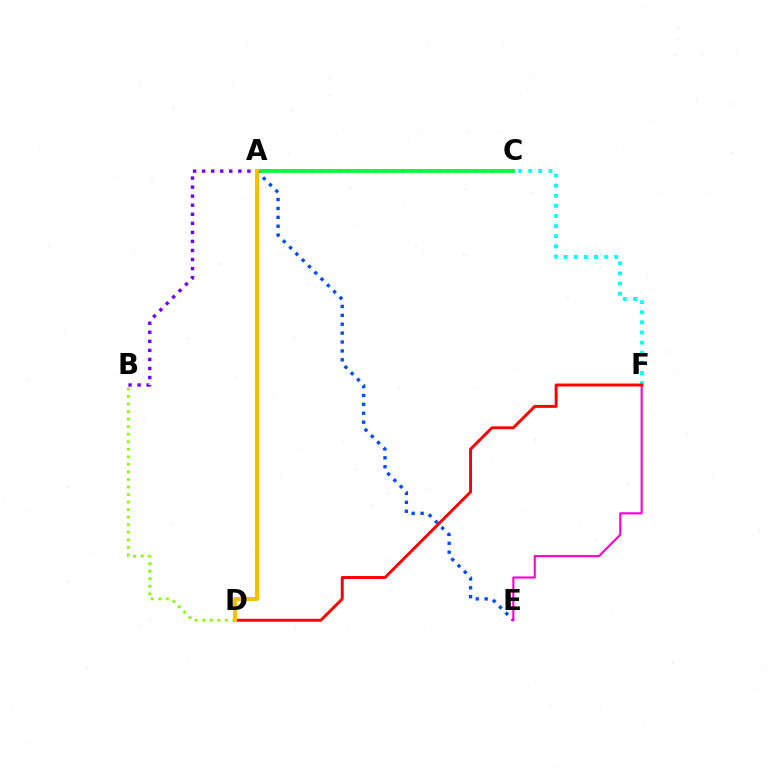{('B', 'C'): [{'color': '#7200ff', 'line_style': 'dotted', 'thickness': 2.46}], ('C', 'F'): [{'color': '#00fff6', 'line_style': 'dotted', 'thickness': 2.75}], ('A', 'C'): [{'color': '#00ff39', 'line_style': 'solid', 'thickness': 2.75}], ('A', 'E'): [{'color': '#004bff', 'line_style': 'dotted', 'thickness': 2.42}], ('E', 'F'): [{'color': '#ff00cf', 'line_style': 'solid', 'thickness': 1.52}], ('B', 'D'): [{'color': '#84ff00', 'line_style': 'dotted', 'thickness': 2.05}], ('D', 'F'): [{'color': '#ff0000', 'line_style': 'solid', 'thickness': 2.12}], ('A', 'D'): [{'color': '#ffbd00', 'line_style': 'solid', 'thickness': 2.88}]}